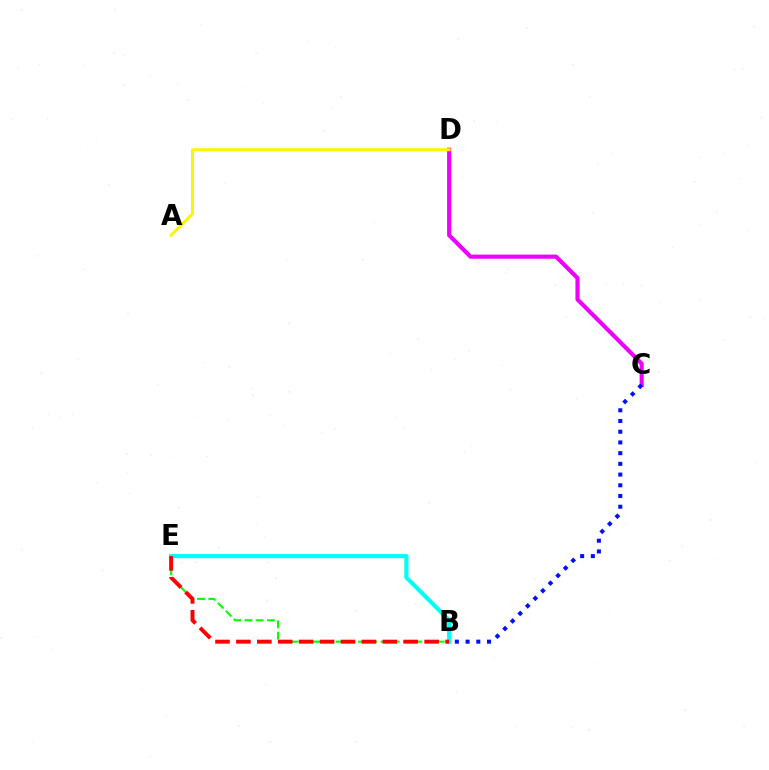{('B', 'E'): [{'color': '#08ff00', 'line_style': 'dashed', 'thickness': 1.53}, {'color': '#00fff6', 'line_style': 'solid', 'thickness': 3.0}, {'color': '#ff0000', 'line_style': 'dashed', 'thickness': 2.84}], ('C', 'D'): [{'color': '#ee00ff', 'line_style': 'solid', 'thickness': 2.97}], ('A', 'D'): [{'color': '#fcf500', 'line_style': 'solid', 'thickness': 2.17}], ('B', 'C'): [{'color': '#0010ff', 'line_style': 'dotted', 'thickness': 2.91}]}